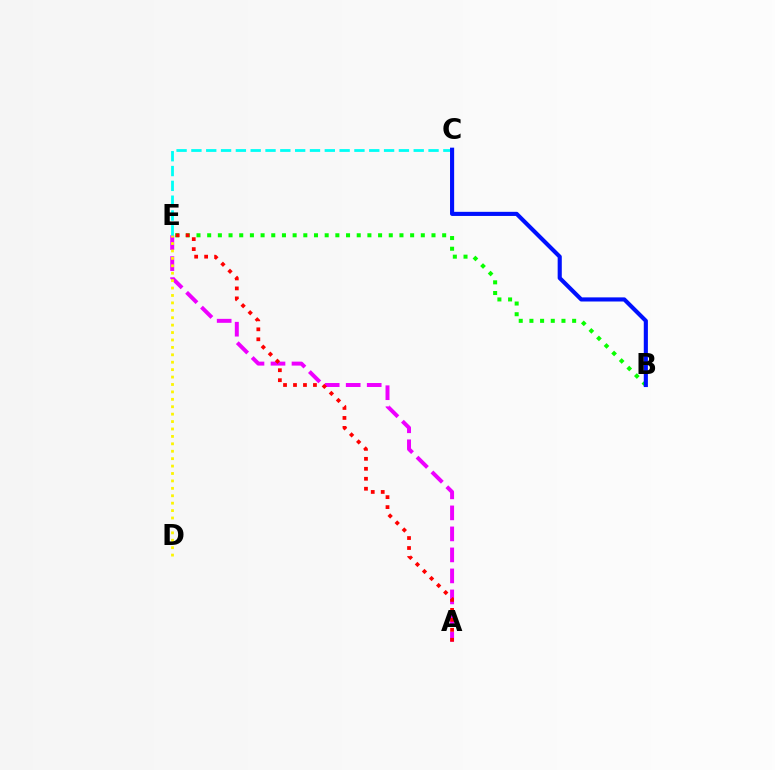{('A', 'E'): [{'color': '#ee00ff', 'line_style': 'dashed', 'thickness': 2.85}, {'color': '#ff0000', 'line_style': 'dotted', 'thickness': 2.71}], ('D', 'E'): [{'color': '#fcf500', 'line_style': 'dotted', 'thickness': 2.02}], ('C', 'E'): [{'color': '#00fff6', 'line_style': 'dashed', 'thickness': 2.01}], ('B', 'E'): [{'color': '#08ff00', 'line_style': 'dotted', 'thickness': 2.9}], ('B', 'C'): [{'color': '#0010ff', 'line_style': 'solid', 'thickness': 2.97}]}